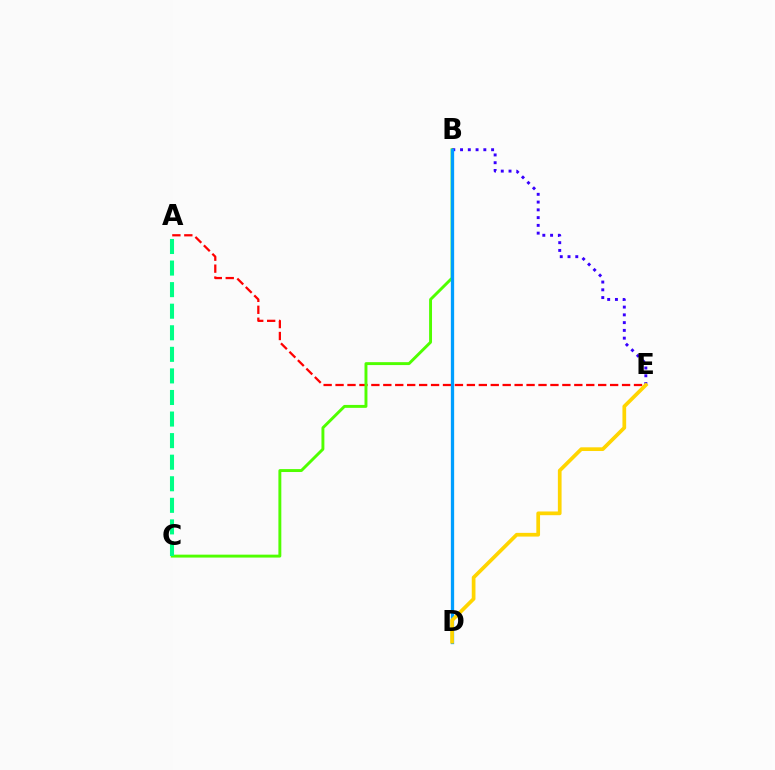{('A', 'E'): [{'color': '#ff0000', 'line_style': 'dashed', 'thickness': 1.62}], ('B', 'C'): [{'color': '#4fff00', 'line_style': 'solid', 'thickness': 2.1}], ('B', 'E'): [{'color': '#3700ff', 'line_style': 'dotted', 'thickness': 2.11}], ('B', 'D'): [{'color': '#ff00ed', 'line_style': 'solid', 'thickness': 1.97}, {'color': '#009eff', 'line_style': 'solid', 'thickness': 2.37}], ('A', 'C'): [{'color': '#00ff86', 'line_style': 'dashed', 'thickness': 2.93}], ('D', 'E'): [{'color': '#ffd500', 'line_style': 'solid', 'thickness': 2.67}]}